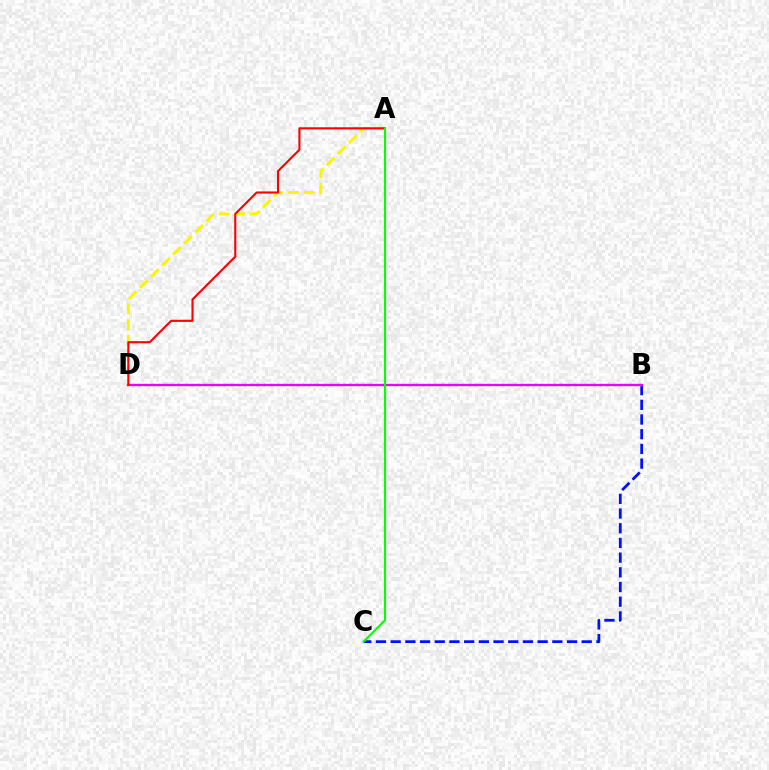{('A', 'D'): [{'color': '#fcf500', 'line_style': 'dashed', 'thickness': 2.13}, {'color': '#ff0000', 'line_style': 'solid', 'thickness': 1.52}], ('B', 'C'): [{'color': '#0010ff', 'line_style': 'dashed', 'thickness': 2.0}], ('B', 'D'): [{'color': '#00fff6', 'line_style': 'dotted', 'thickness': 1.79}, {'color': '#ee00ff', 'line_style': 'solid', 'thickness': 1.65}], ('A', 'C'): [{'color': '#08ff00', 'line_style': 'solid', 'thickness': 1.52}]}